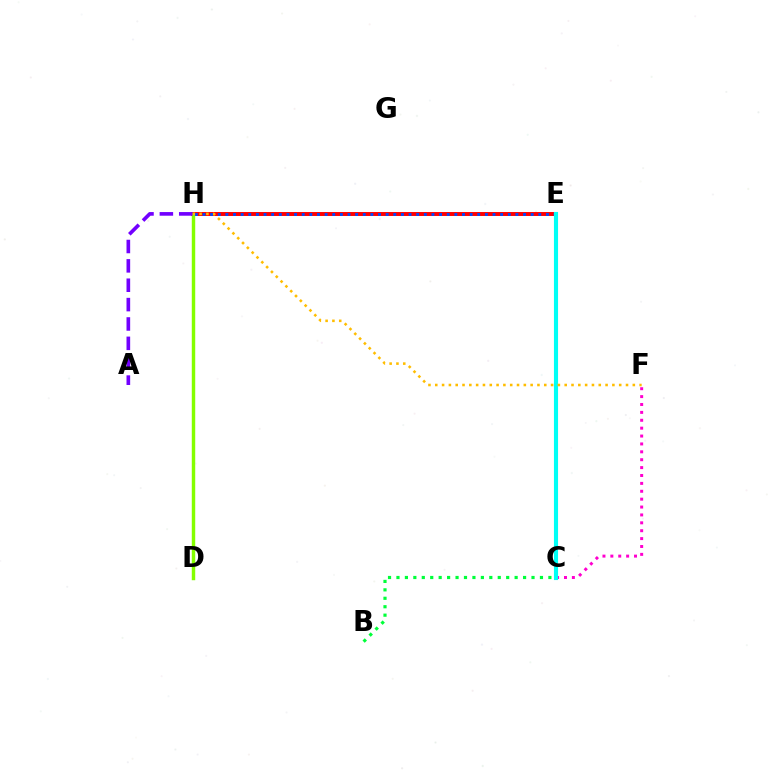{('B', 'C'): [{'color': '#00ff39', 'line_style': 'dotted', 'thickness': 2.29}], ('E', 'H'): [{'color': '#ff0000', 'line_style': 'solid', 'thickness': 2.83}, {'color': '#004bff', 'line_style': 'dotted', 'thickness': 2.07}], ('D', 'H'): [{'color': '#84ff00', 'line_style': 'solid', 'thickness': 2.48}], ('C', 'F'): [{'color': '#ff00cf', 'line_style': 'dotted', 'thickness': 2.14}], ('C', 'E'): [{'color': '#00fff6', 'line_style': 'solid', 'thickness': 2.97}], ('F', 'H'): [{'color': '#ffbd00', 'line_style': 'dotted', 'thickness': 1.85}], ('A', 'H'): [{'color': '#7200ff', 'line_style': 'dashed', 'thickness': 2.63}]}